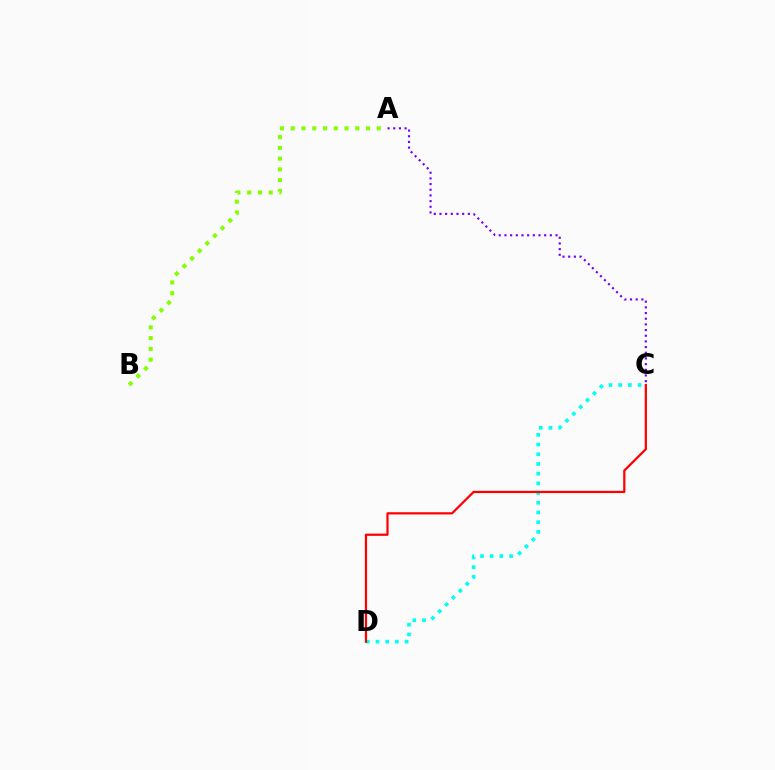{('A', 'B'): [{'color': '#84ff00', 'line_style': 'dotted', 'thickness': 2.93}], ('A', 'C'): [{'color': '#7200ff', 'line_style': 'dotted', 'thickness': 1.54}], ('C', 'D'): [{'color': '#00fff6', 'line_style': 'dotted', 'thickness': 2.64}, {'color': '#ff0000', 'line_style': 'solid', 'thickness': 1.6}]}